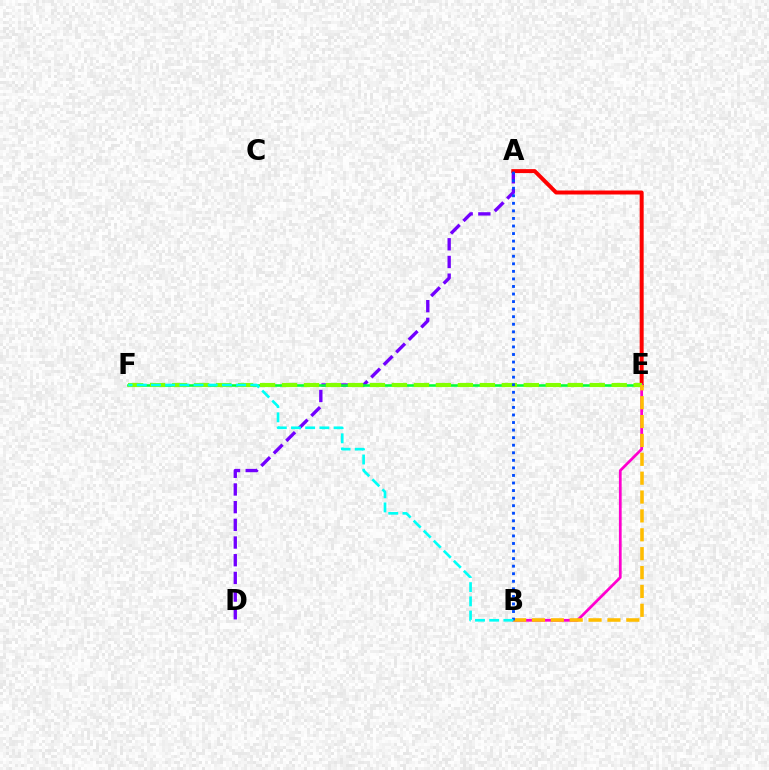{('A', 'D'): [{'color': '#7200ff', 'line_style': 'dashed', 'thickness': 2.4}], ('E', 'F'): [{'color': '#00ff39', 'line_style': 'solid', 'thickness': 1.85}, {'color': '#84ff00', 'line_style': 'dashed', 'thickness': 2.99}], ('A', 'E'): [{'color': '#ff0000', 'line_style': 'solid', 'thickness': 2.86}], ('B', 'E'): [{'color': '#ff00cf', 'line_style': 'solid', 'thickness': 1.98}, {'color': '#ffbd00', 'line_style': 'dashed', 'thickness': 2.56}], ('A', 'B'): [{'color': '#004bff', 'line_style': 'dotted', 'thickness': 2.05}], ('B', 'F'): [{'color': '#00fff6', 'line_style': 'dashed', 'thickness': 1.93}]}